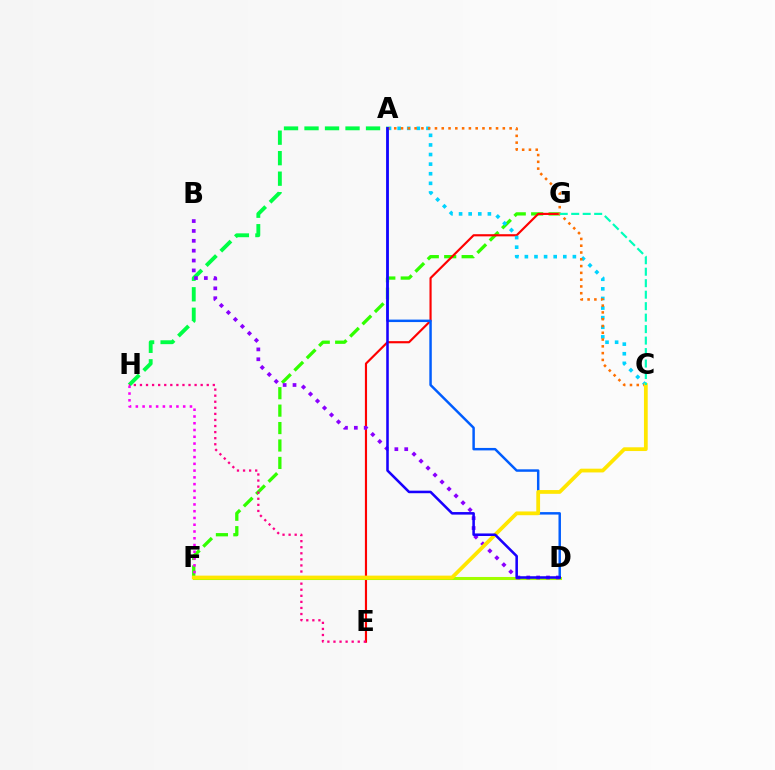{('F', 'G'): [{'color': '#31ff00', 'line_style': 'dashed', 'thickness': 2.37}], ('E', 'G'): [{'color': '#ff0000', 'line_style': 'solid', 'thickness': 1.55}], ('A', 'H'): [{'color': '#00ff45', 'line_style': 'dashed', 'thickness': 2.79}], ('A', 'C'): [{'color': '#00d3ff', 'line_style': 'dotted', 'thickness': 2.61}, {'color': '#ff7000', 'line_style': 'dotted', 'thickness': 1.84}], ('D', 'F'): [{'color': '#a2ff00', 'line_style': 'solid', 'thickness': 2.2}], ('B', 'D'): [{'color': '#8a00ff', 'line_style': 'dotted', 'thickness': 2.68}], ('E', 'H'): [{'color': '#ff0088', 'line_style': 'dotted', 'thickness': 1.65}], ('A', 'D'): [{'color': '#005dff', 'line_style': 'solid', 'thickness': 1.78}, {'color': '#1900ff', 'line_style': 'solid', 'thickness': 1.84}], ('F', 'H'): [{'color': '#fa00f9', 'line_style': 'dotted', 'thickness': 1.84}], ('C', 'F'): [{'color': '#ffe600', 'line_style': 'solid', 'thickness': 2.71}], ('C', 'G'): [{'color': '#00ffbb', 'line_style': 'dashed', 'thickness': 1.56}]}